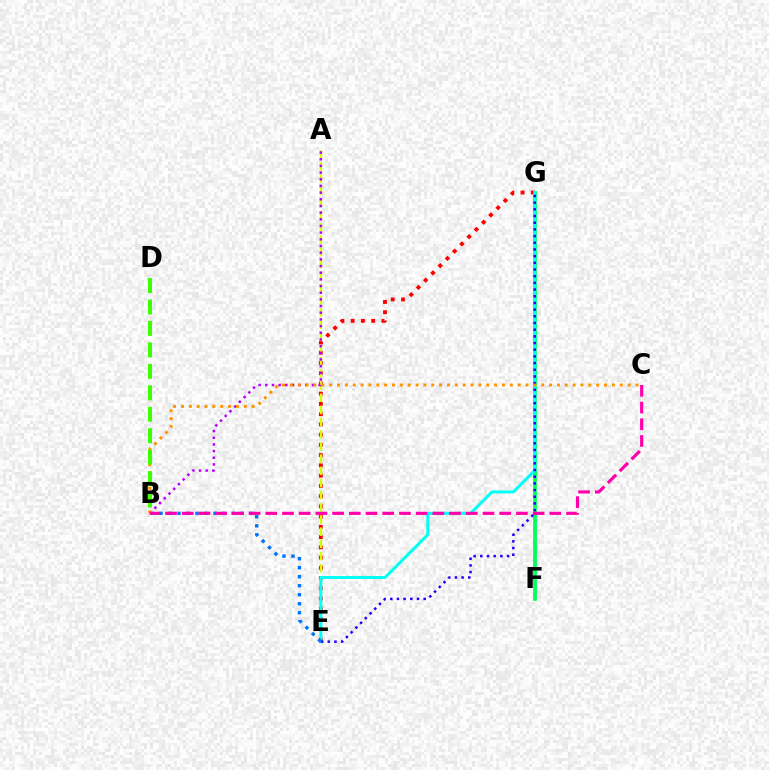{('F', 'G'): [{'color': '#00ff5c', 'line_style': 'solid', 'thickness': 2.71}], ('E', 'G'): [{'color': '#ff0000', 'line_style': 'dotted', 'thickness': 2.78}, {'color': '#00fff6', 'line_style': 'solid', 'thickness': 2.16}, {'color': '#2500ff', 'line_style': 'dotted', 'thickness': 1.82}], ('A', 'E'): [{'color': '#d1ff00', 'line_style': 'dashed', 'thickness': 1.65}], ('A', 'B'): [{'color': '#b900ff', 'line_style': 'dotted', 'thickness': 1.81}], ('B', 'E'): [{'color': '#0074ff', 'line_style': 'dotted', 'thickness': 2.45}], ('B', 'C'): [{'color': '#ff9400', 'line_style': 'dotted', 'thickness': 2.13}, {'color': '#ff00ac', 'line_style': 'dashed', 'thickness': 2.27}], ('B', 'D'): [{'color': '#3dff00', 'line_style': 'dashed', 'thickness': 2.92}]}